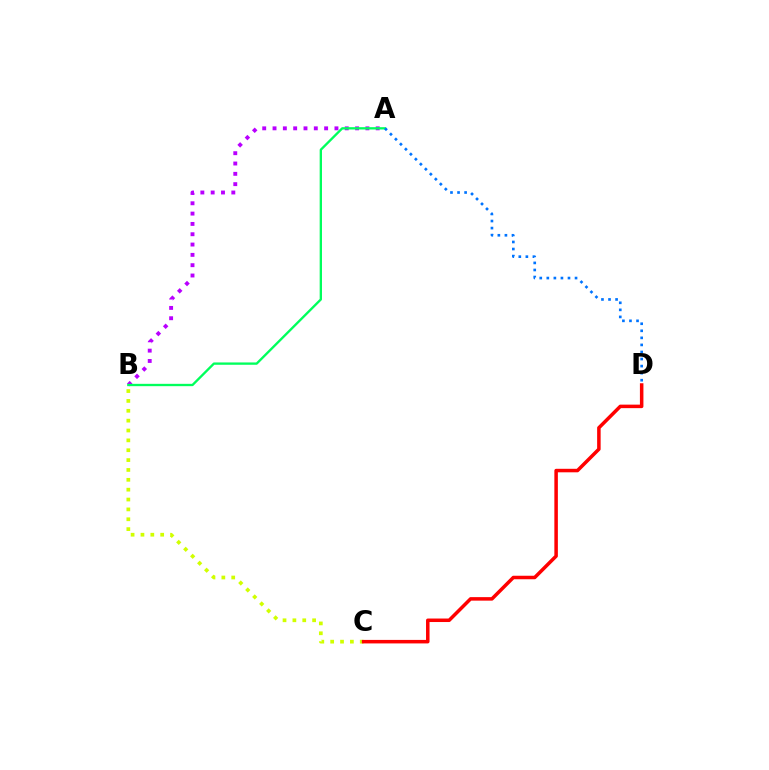{('A', 'B'): [{'color': '#b900ff', 'line_style': 'dotted', 'thickness': 2.8}, {'color': '#00ff5c', 'line_style': 'solid', 'thickness': 1.68}], ('B', 'C'): [{'color': '#d1ff00', 'line_style': 'dotted', 'thickness': 2.68}], ('C', 'D'): [{'color': '#ff0000', 'line_style': 'solid', 'thickness': 2.53}], ('A', 'D'): [{'color': '#0074ff', 'line_style': 'dotted', 'thickness': 1.92}]}